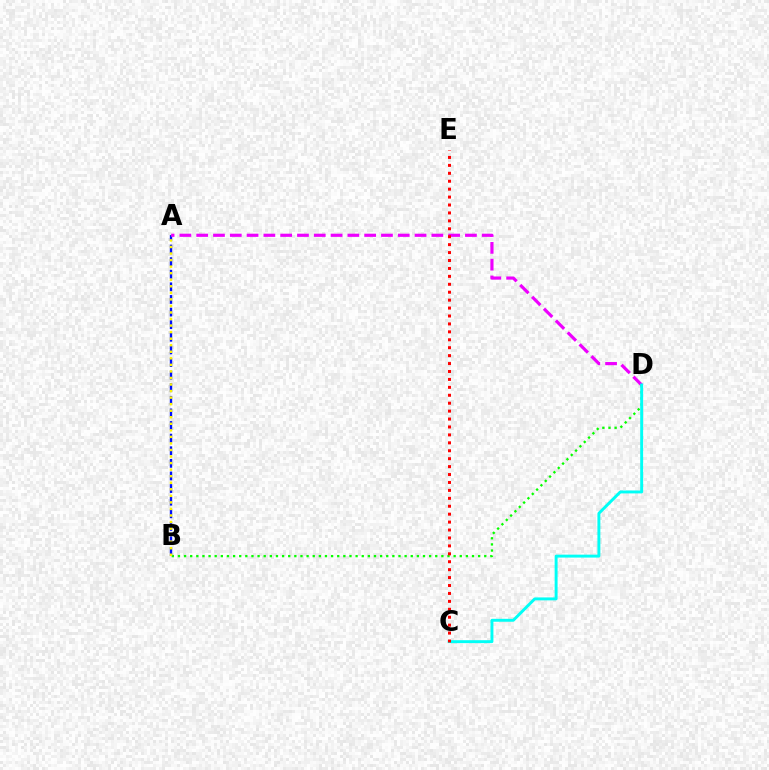{('B', 'D'): [{'color': '#08ff00', 'line_style': 'dotted', 'thickness': 1.66}], ('A', 'B'): [{'color': '#0010ff', 'line_style': 'dashed', 'thickness': 1.71}, {'color': '#fcf500', 'line_style': 'dotted', 'thickness': 1.78}], ('A', 'D'): [{'color': '#ee00ff', 'line_style': 'dashed', 'thickness': 2.28}], ('C', 'D'): [{'color': '#00fff6', 'line_style': 'solid', 'thickness': 2.11}], ('C', 'E'): [{'color': '#ff0000', 'line_style': 'dotted', 'thickness': 2.15}]}